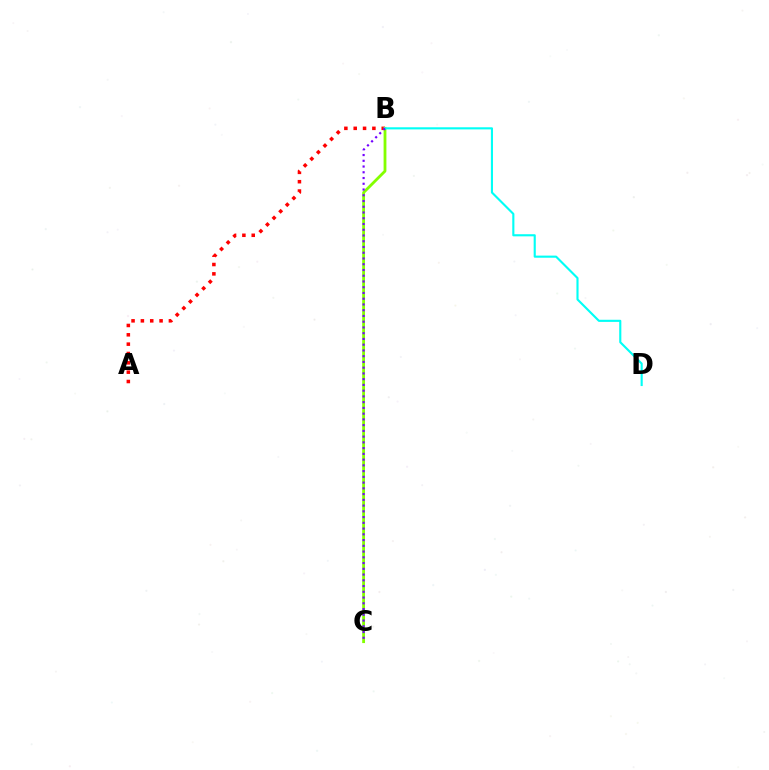{('A', 'B'): [{'color': '#ff0000', 'line_style': 'dotted', 'thickness': 2.54}], ('B', 'C'): [{'color': '#84ff00', 'line_style': 'solid', 'thickness': 2.03}, {'color': '#7200ff', 'line_style': 'dotted', 'thickness': 1.56}], ('B', 'D'): [{'color': '#00fff6', 'line_style': 'solid', 'thickness': 1.53}]}